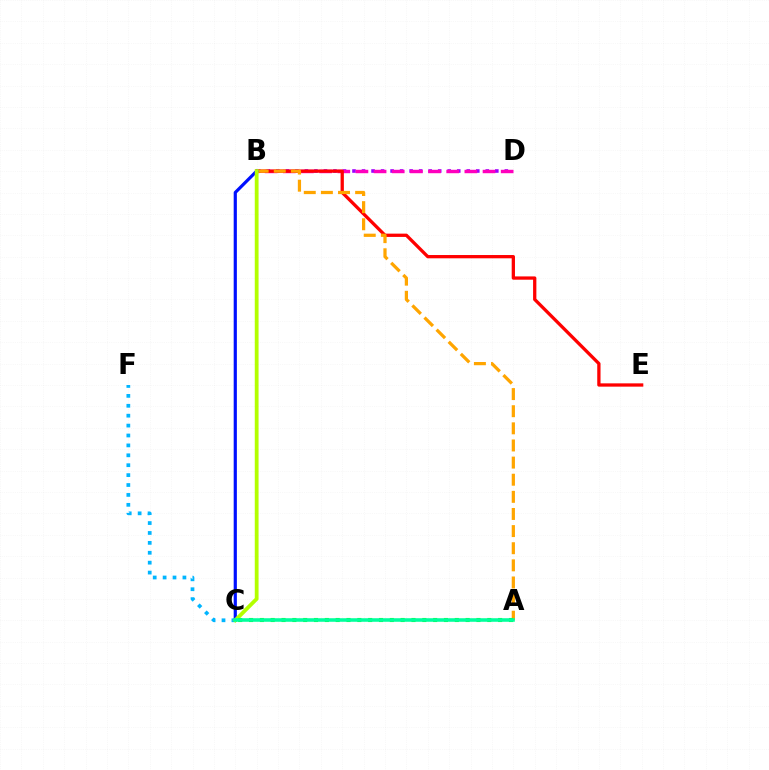{('B', 'D'): [{'color': '#9b00ff', 'line_style': 'dotted', 'thickness': 2.59}, {'color': '#ff00bd', 'line_style': 'dashed', 'thickness': 2.47}], ('C', 'F'): [{'color': '#00b5ff', 'line_style': 'dotted', 'thickness': 2.69}], ('B', 'E'): [{'color': '#ff0000', 'line_style': 'solid', 'thickness': 2.37}], ('A', 'B'): [{'color': '#ffa500', 'line_style': 'dashed', 'thickness': 2.33}], ('B', 'C'): [{'color': '#0010ff', 'line_style': 'solid', 'thickness': 2.29}, {'color': '#b3ff00', 'line_style': 'solid', 'thickness': 2.73}], ('A', 'C'): [{'color': '#08ff00', 'line_style': 'dotted', 'thickness': 2.94}, {'color': '#00ff9d', 'line_style': 'solid', 'thickness': 2.56}]}